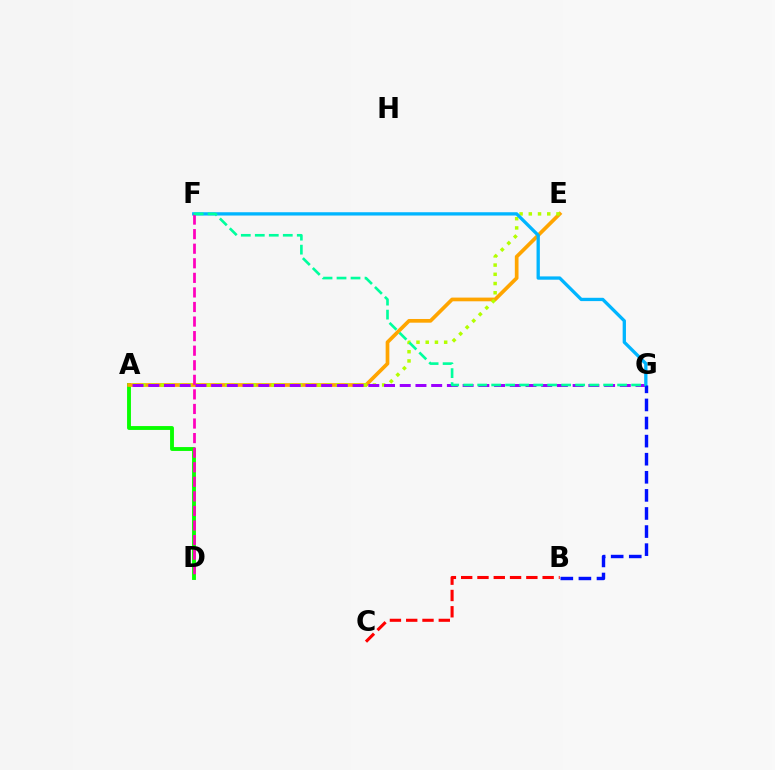{('A', 'D'): [{'color': '#08ff00', 'line_style': 'solid', 'thickness': 2.79}], ('A', 'E'): [{'color': '#ffa500', 'line_style': 'solid', 'thickness': 2.66}, {'color': '#b3ff00', 'line_style': 'dotted', 'thickness': 2.51}], ('A', 'G'): [{'color': '#9b00ff', 'line_style': 'dashed', 'thickness': 2.14}], ('B', 'C'): [{'color': '#ff0000', 'line_style': 'dashed', 'thickness': 2.21}], ('F', 'G'): [{'color': '#00b5ff', 'line_style': 'solid', 'thickness': 2.38}, {'color': '#00ff9d', 'line_style': 'dashed', 'thickness': 1.9}], ('B', 'G'): [{'color': '#0010ff', 'line_style': 'dashed', 'thickness': 2.46}], ('D', 'F'): [{'color': '#ff00bd', 'line_style': 'dashed', 'thickness': 1.98}]}